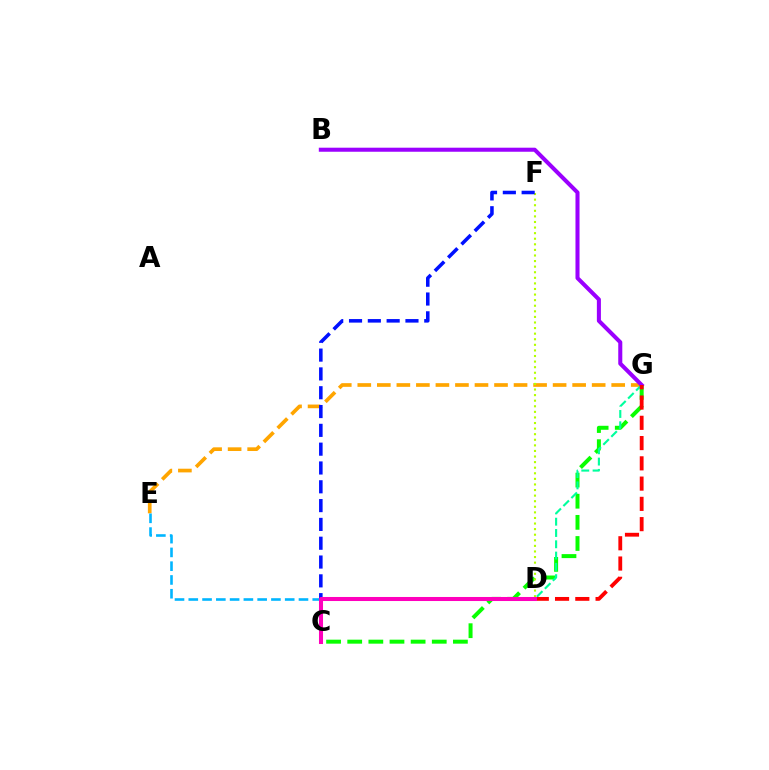{('C', 'G'): [{'color': '#08ff00', 'line_style': 'dashed', 'thickness': 2.87}], ('E', 'G'): [{'color': '#ffa500', 'line_style': 'dashed', 'thickness': 2.65}], ('D', 'F'): [{'color': '#b3ff00', 'line_style': 'dotted', 'thickness': 1.52}], ('D', 'E'): [{'color': '#00b5ff', 'line_style': 'dashed', 'thickness': 1.87}], ('D', 'G'): [{'color': '#00ff9d', 'line_style': 'dashed', 'thickness': 1.53}, {'color': '#ff0000', 'line_style': 'dashed', 'thickness': 2.75}], ('B', 'G'): [{'color': '#9b00ff', 'line_style': 'solid', 'thickness': 2.91}], ('C', 'F'): [{'color': '#0010ff', 'line_style': 'dashed', 'thickness': 2.56}], ('C', 'D'): [{'color': '#ff00bd', 'line_style': 'solid', 'thickness': 2.91}]}